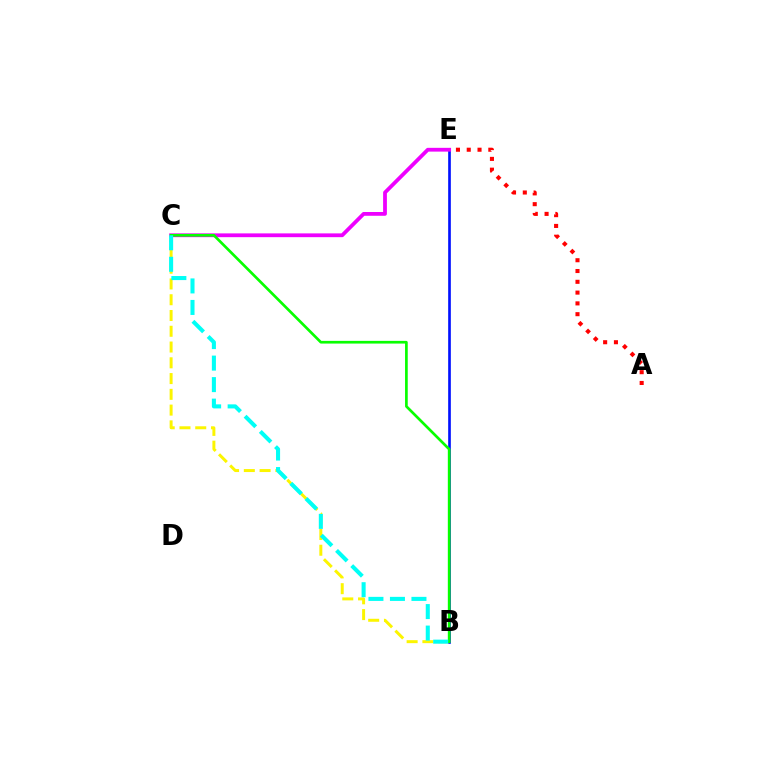{('A', 'E'): [{'color': '#ff0000', 'line_style': 'dotted', 'thickness': 2.93}], ('B', 'E'): [{'color': '#0010ff', 'line_style': 'solid', 'thickness': 1.91}], ('B', 'C'): [{'color': '#fcf500', 'line_style': 'dashed', 'thickness': 2.14}, {'color': '#08ff00', 'line_style': 'solid', 'thickness': 1.94}, {'color': '#00fff6', 'line_style': 'dashed', 'thickness': 2.92}], ('C', 'E'): [{'color': '#ee00ff', 'line_style': 'solid', 'thickness': 2.72}]}